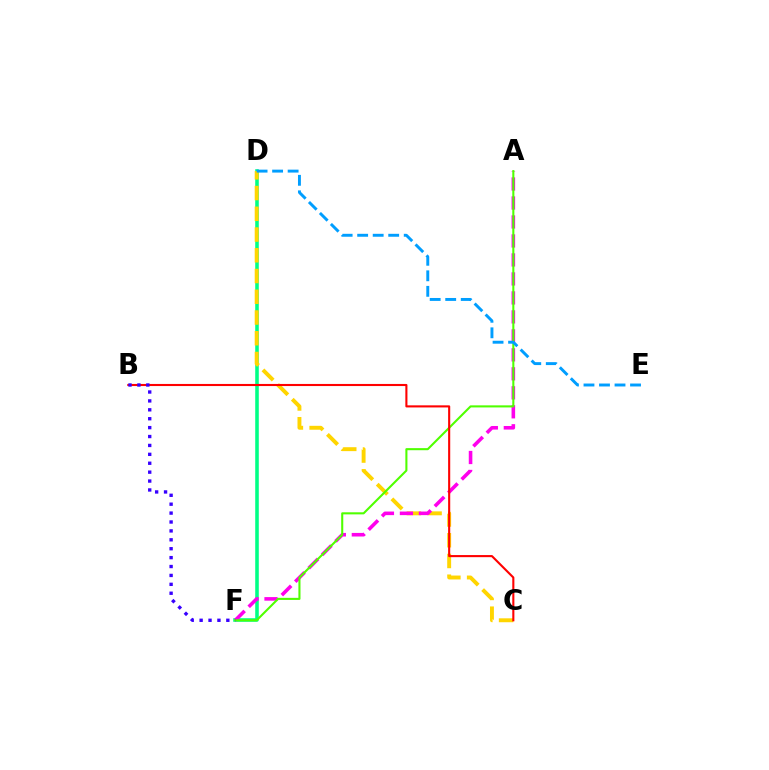{('D', 'F'): [{'color': '#00ff86', 'line_style': 'solid', 'thickness': 2.57}], ('C', 'D'): [{'color': '#ffd500', 'line_style': 'dashed', 'thickness': 2.82}], ('A', 'F'): [{'color': '#ff00ed', 'line_style': 'dashed', 'thickness': 2.58}, {'color': '#4fff00', 'line_style': 'solid', 'thickness': 1.5}], ('D', 'E'): [{'color': '#009eff', 'line_style': 'dashed', 'thickness': 2.11}], ('B', 'C'): [{'color': '#ff0000', 'line_style': 'solid', 'thickness': 1.51}], ('B', 'F'): [{'color': '#3700ff', 'line_style': 'dotted', 'thickness': 2.42}]}